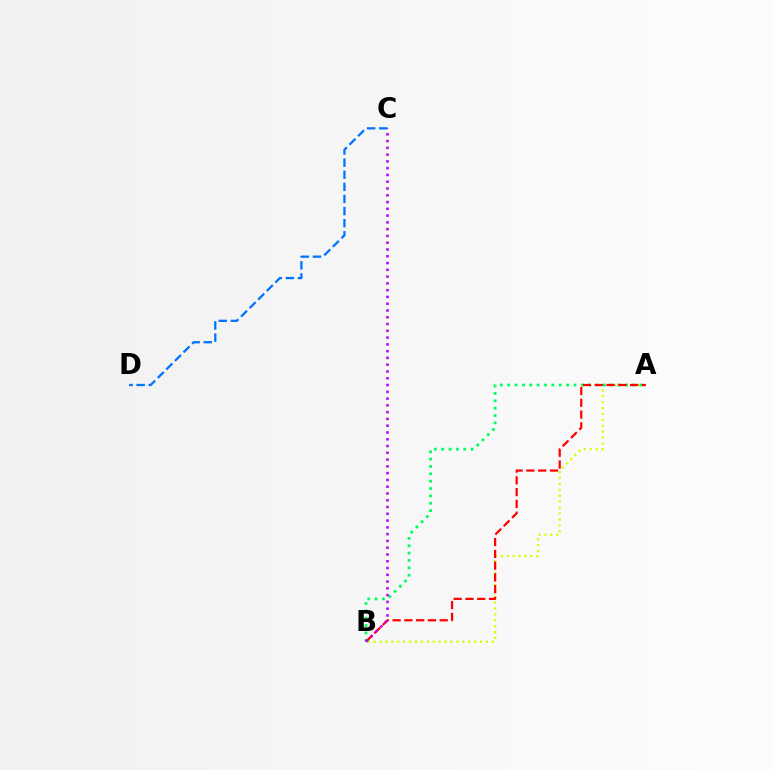{('C', 'D'): [{'color': '#0074ff', 'line_style': 'dashed', 'thickness': 1.65}], ('A', 'B'): [{'color': '#d1ff00', 'line_style': 'dotted', 'thickness': 1.61}, {'color': '#00ff5c', 'line_style': 'dotted', 'thickness': 2.0}, {'color': '#ff0000', 'line_style': 'dashed', 'thickness': 1.6}], ('B', 'C'): [{'color': '#b900ff', 'line_style': 'dotted', 'thickness': 1.84}]}